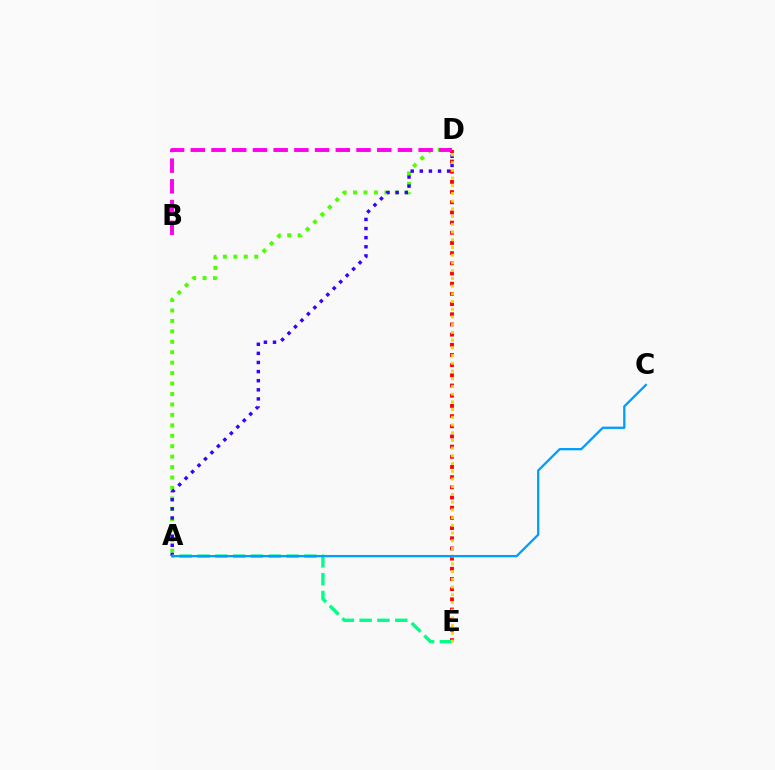{('A', 'D'): [{'color': '#4fff00', 'line_style': 'dotted', 'thickness': 2.84}, {'color': '#3700ff', 'line_style': 'dotted', 'thickness': 2.48}], ('D', 'E'): [{'color': '#ff0000', 'line_style': 'dotted', 'thickness': 2.77}, {'color': '#ffd500', 'line_style': 'dotted', 'thickness': 2.1}], ('A', 'E'): [{'color': '#00ff86', 'line_style': 'dashed', 'thickness': 2.42}], ('B', 'D'): [{'color': '#ff00ed', 'line_style': 'dashed', 'thickness': 2.81}], ('A', 'C'): [{'color': '#009eff', 'line_style': 'solid', 'thickness': 1.65}]}